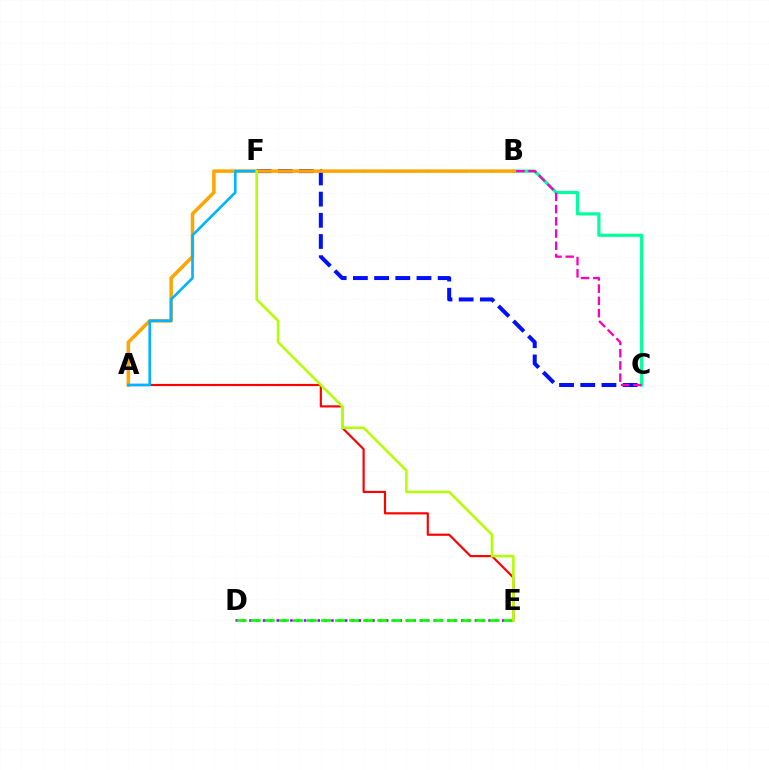{('C', 'F'): [{'color': '#0010ff', 'line_style': 'dashed', 'thickness': 2.88}], ('B', 'C'): [{'color': '#00ff9d', 'line_style': 'solid', 'thickness': 2.29}, {'color': '#ff00bd', 'line_style': 'dashed', 'thickness': 1.66}], ('D', 'E'): [{'color': '#9b00ff', 'line_style': 'dotted', 'thickness': 1.86}, {'color': '#08ff00', 'line_style': 'dashed', 'thickness': 1.91}], ('A', 'B'): [{'color': '#ffa500', 'line_style': 'solid', 'thickness': 2.53}], ('A', 'E'): [{'color': '#ff0000', 'line_style': 'solid', 'thickness': 1.56}], ('A', 'F'): [{'color': '#00b5ff', 'line_style': 'solid', 'thickness': 1.9}], ('E', 'F'): [{'color': '#b3ff00', 'line_style': 'solid', 'thickness': 1.82}]}